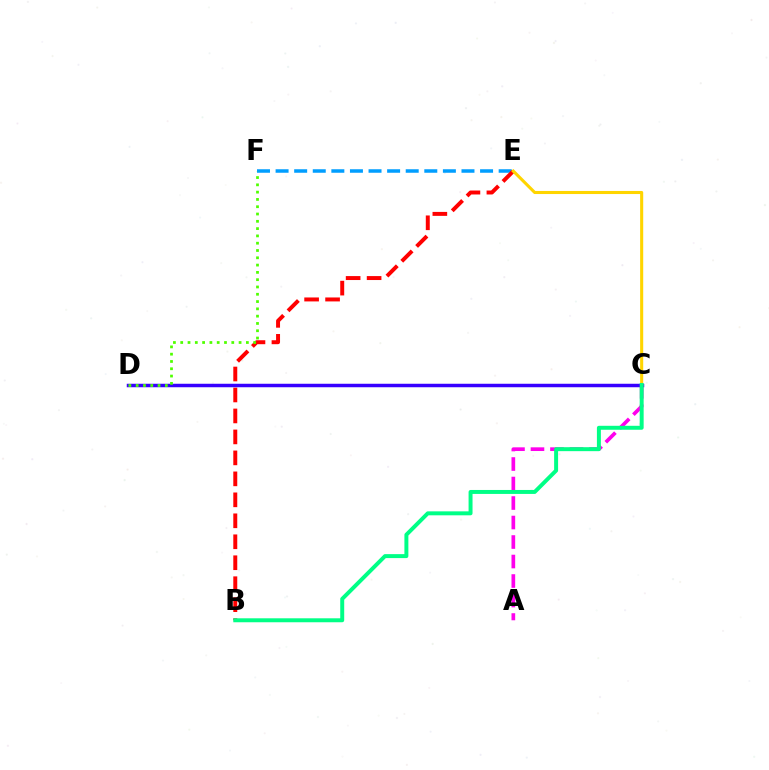{('E', 'F'): [{'color': '#009eff', 'line_style': 'dashed', 'thickness': 2.53}], ('B', 'E'): [{'color': '#ff0000', 'line_style': 'dashed', 'thickness': 2.85}], ('A', 'C'): [{'color': '#ff00ed', 'line_style': 'dashed', 'thickness': 2.65}], ('C', 'D'): [{'color': '#3700ff', 'line_style': 'solid', 'thickness': 2.51}], ('D', 'F'): [{'color': '#4fff00', 'line_style': 'dotted', 'thickness': 1.98}], ('C', 'E'): [{'color': '#ffd500', 'line_style': 'solid', 'thickness': 2.22}], ('B', 'C'): [{'color': '#00ff86', 'line_style': 'solid', 'thickness': 2.85}]}